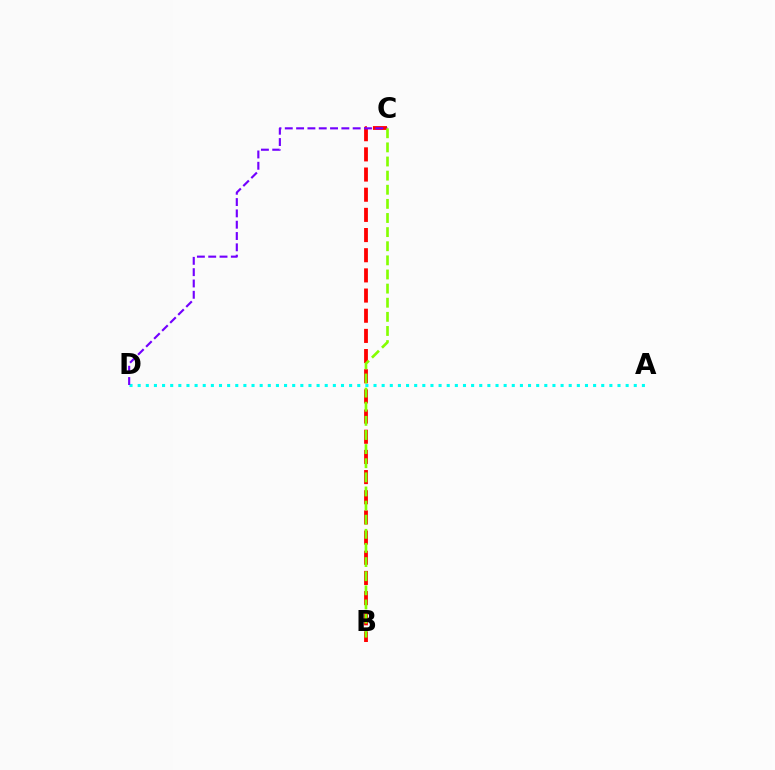{('B', 'C'): [{'color': '#ff0000', 'line_style': 'dashed', 'thickness': 2.74}, {'color': '#84ff00', 'line_style': 'dashed', 'thickness': 1.92}], ('A', 'D'): [{'color': '#00fff6', 'line_style': 'dotted', 'thickness': 2.21}], ('C', 'D'): [{'color': '#7200ff', 'line_style': 'dashed', 'thickness': 1.54}]}